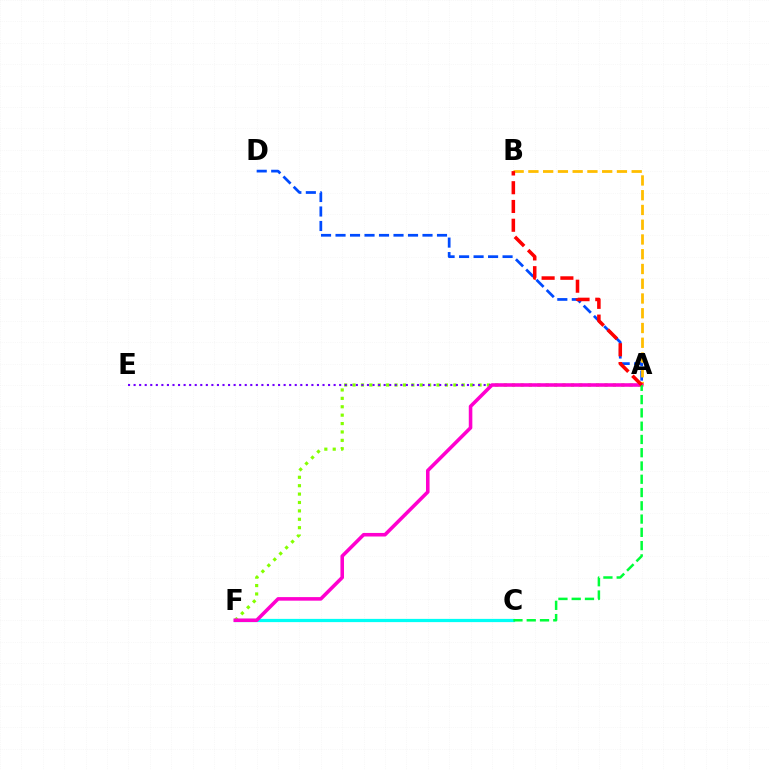{('A', 'D'): [{'color': '#004bff', 'line_style': 'dashed', 'thickness': 1.97}], ('C', 'F'): [{'color': '#00fff6', 'line_style': 'solid', 'thickness': 2.32}], ('A', 'F'): [{'color': '#84ff00', 'line_style': 'dotted', 'thickness': 2.28}, {'color': '#ff00cf', 'line_style': 'solid', 'thickness': 2.57}], ('A', 'B'): [{'color': '#ffbd00', 'line_style': 'dashed', 'thickness': 2.0}, {'color': '#ff0000', 'line_style': 'dashed', 'thickness': 2.55}], ('A', 'E'): [{'color': '#7200ff', 'line_style': 'dotted', 'thickness': 1.51}], ('A', 'C'): [{'color': '#00ff39', 'line_style': 'dashed', 'thickness': 1.8}]}